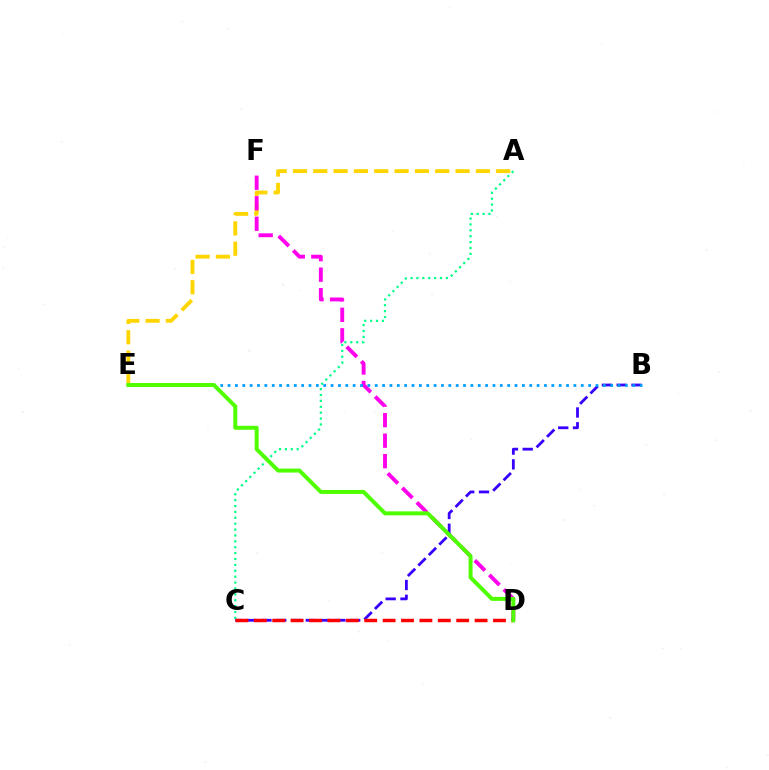{('A', 'E'): [{'color': '#ffd500', 'line_style': 'dashed', 'thickness': 2.76}], ('D', 'F'): [{'color': '#ff00ed', 'line_style': 'dashed', 'thickness': 2.79}], ('B', 'C'): [{'color': '#3700ff', 'line_style': 'dashed', 'thickness': 2.01}], ('A', 'C'): [{'color': '#00ff86', 'line_style': 'dotted', 'thickness': 1.6}], ('C', 'D'): [{'color': '#ff0000', 'line_style': 'dashed', 'thickness': 2.5}], ('B', 'E'): [{'color': '#009eff', 'line_style': 'dotted', 'thickness': 2.0}], ('D', 'E'): [{'color': '#4fff00', 'line_style': 'solid', 'thickness': 2.86}]}